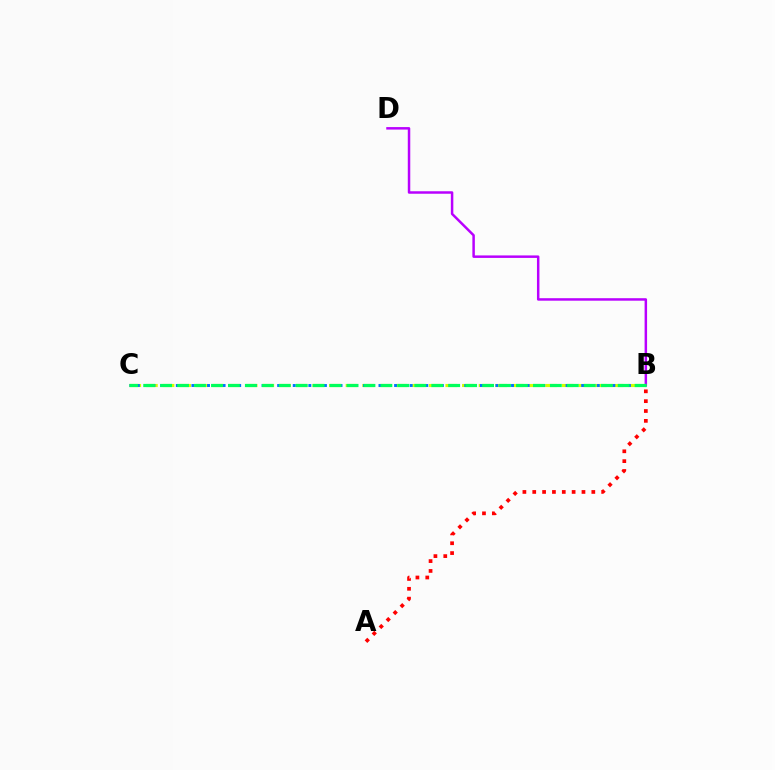{('B', 'D'): [{'color': '#b900ff', 'line_style': 'solid', 'thickness': 1.79}], ('B', 'C'): [{'color': '#d1ff00', 'line_style': 'dashed', 'thickness': 2.26}, {'color': '#0074ff', 'line_style': 'dotted', 'thickness': 2.12}, {'color': '#00ff5c', 'line_style': 'dashed', 'thickness': 2.3}], ('A', 'B'): [{'color': '#ff0000', 'line_style': 'dotted', 'thickness': 2.68}]}